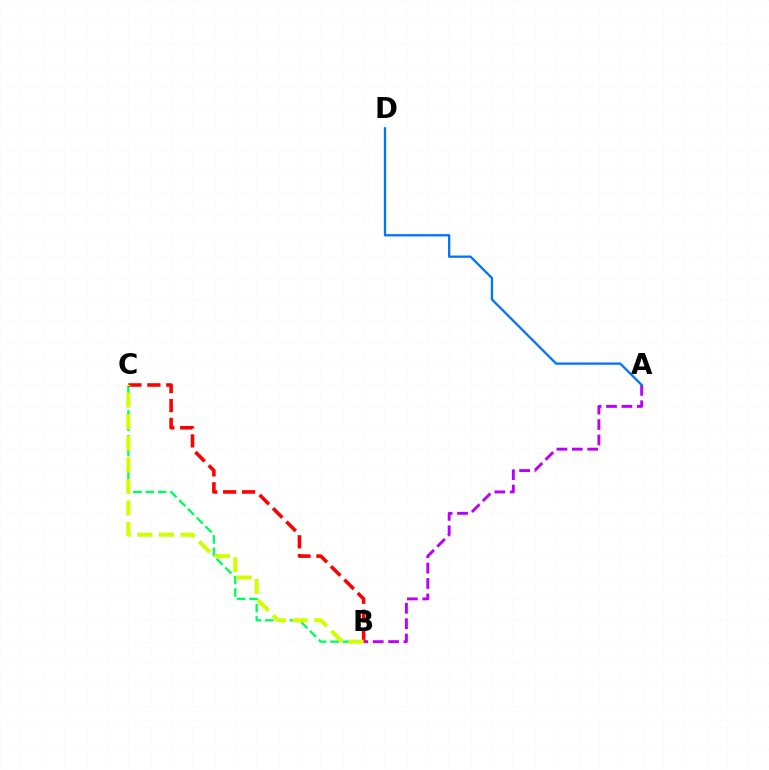{('B', 'C'): [{'color': '#00ff5c', 'line_style': 'dashed', 'thickness': 1.68}, {'color': '#ff0000', 'line_style': 'dashed', 'thickness': 2.57}, {'color': '#d1ff00', 'line_style': 'dashed', 'thickness': 2.93}], ('A', 'B'): [{'color': '#b900ff', 'line_style': 'dashed', 'thickness': 2.09}], ('A', 'D'): [{'color': '#0074ff', 'line_style': 'solid', 'thickness': 1.65}]}